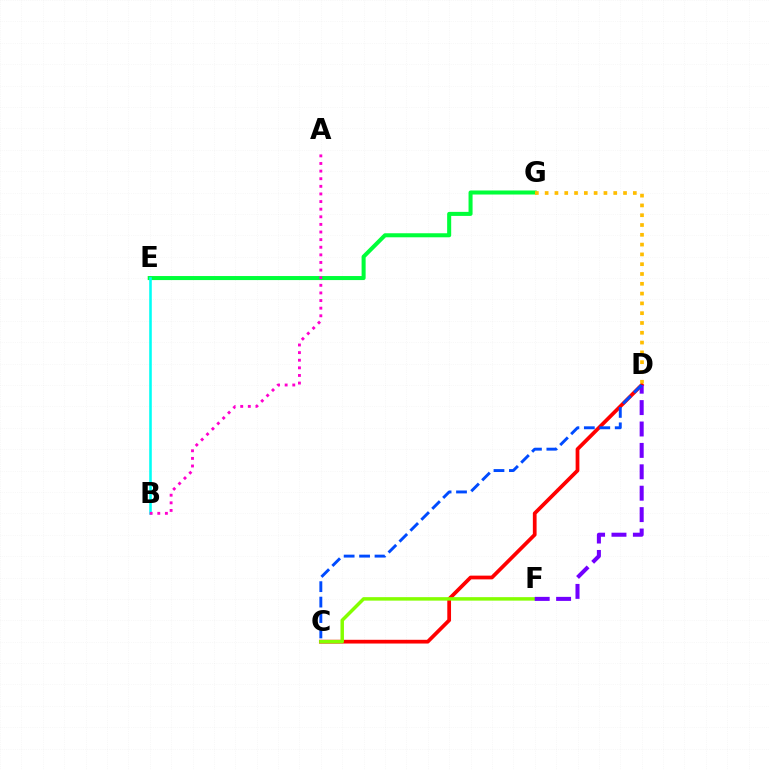{('E', 'G'): [{'color': '#00ff39', 'line_style': 'solid', 'thickness': 2.91}], ('B', 'E'): [{'color': '#00fff6', 'line_style': 'solid', 'thickness': 1.85}], ('C', 'D'): [{'color': '#ff0000', 'line_style': 'solid', 'thickness': 2.69}, {'color': '#004bff', 'line_style': 'dashed', 'thickness': 2.1}], ('A', 'B'): [{'color': '#ff00cf', 'line_style': 'dotted', 'thickness': 2.07}], ('C', 'F'): [{'color': '#84ff00', 'line_style': 'solid', 'thickness': 2.5}], ('D', 'F'): [{'color': '#7200ff', 'line_style': 'dashed', 'thickness': 2.91}], ('D', 'G'): [{'color': '#ffbd00', 'line_style': 'dotted', 'thickness': 2.66}]}